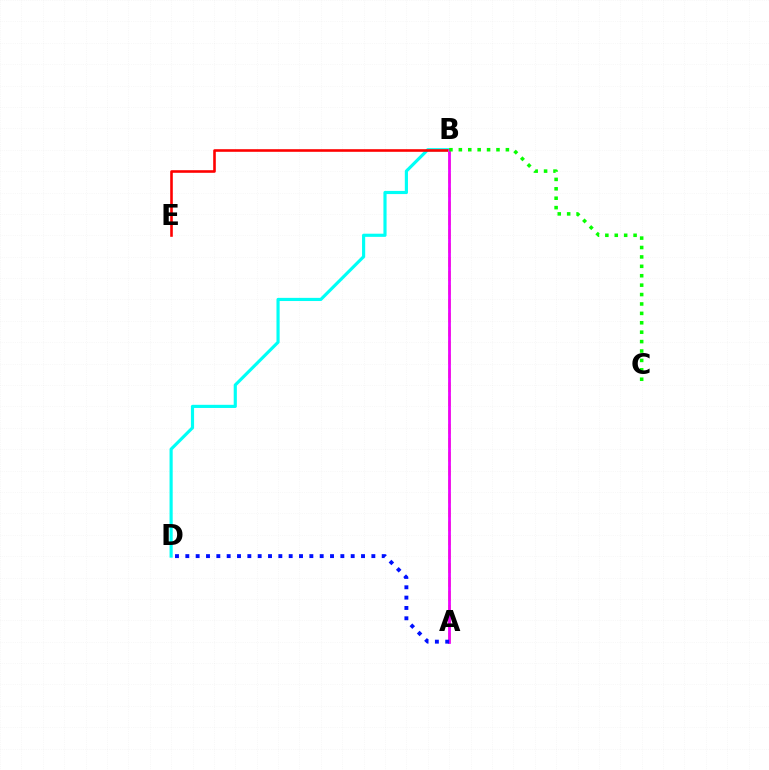{('B', 'D'): [{'color': '#00fff6', 'line_style': 'solid', 'thickness': 2.27}], ('B', 'E'): [{'color': '#ff0000', 'line_style': 'solid', 'thickness': 1.88}], ('A', 'B'): [{'color': '#fcf500', 'line_style': 'dashed', 'thickness': 1.89}, {'color': '#ee00ff', 'line_style': 'solid', 'thickness': 1.99}], ('A', 'D'): [{'color': '#0010ff', 'line_style': 'dotted', 'thickness': 2.81}], ('B', 'C'): [{'color': '#08ff00', 'line_style': 'dotted', 'thickness': 2.56}]}